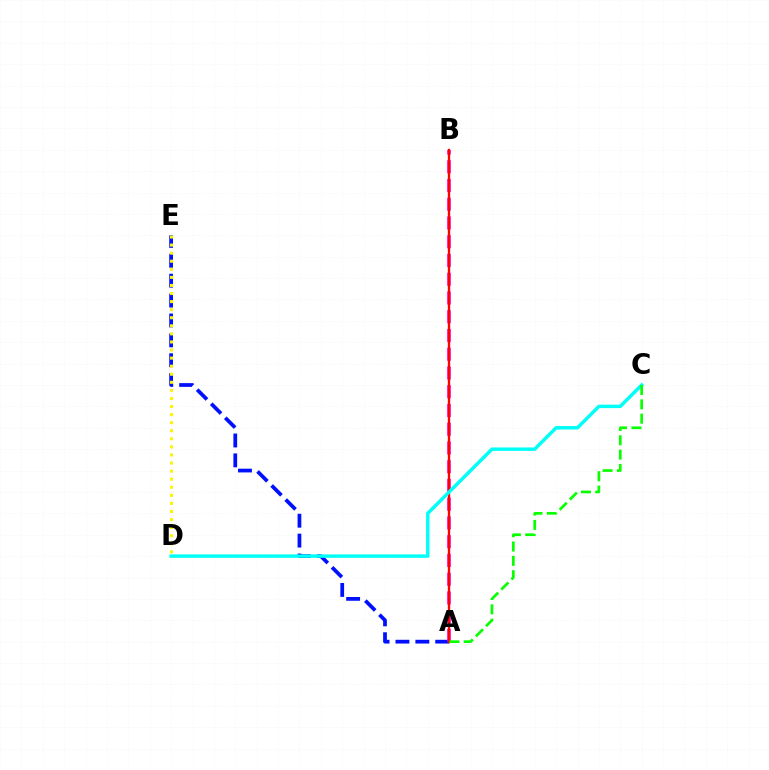{('A', 'E'): [{'color': '#0010ff', 'line_style': 'dashed', 'thickness': 2.7}], ('A', 'B'): [{'color': '#ee00ff', 'line_style': 'dashed', 'thickness': 2.55}, {'color': '#ff0000', 'line_style': 'solid', 'thickness': 1.69}], ('C', 'D'): [{'color': '#00fff6', 'line_style': 'solid', 'thickness': 2.48}], ('D', 'E'): [{'color': '#fcf500', 'line_style': 'dotted', 'thickness': 2.19}], ('A', 'C'): [{'color': '#08ff00', 'line_style': 'dashed', 'thickness': 1.95}]}